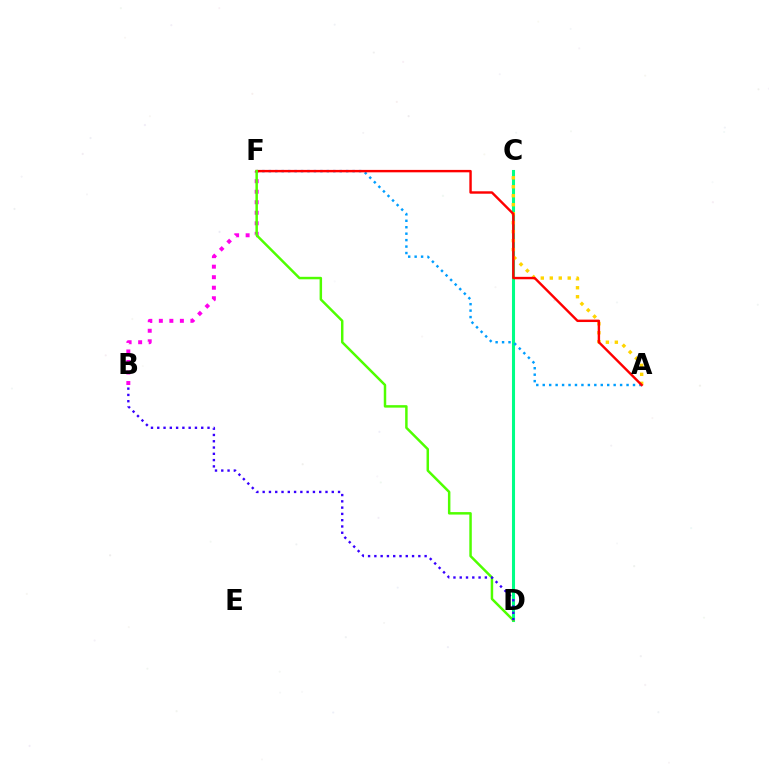{('B', 'F'): [{'color': '#ff00ed', 'line_style': 'dotted', 'thickness': 2.86}], ('C', 'D'): [{'color': '#00ff86', 'line_style': 'solid', 'thickness': 2.2}], ('A', 'C'): [{'color': '#ffd500', 'line_style': 'dotted', 'thickness': 2.44}], ('A', 'F'): [{'color': '#009eff', 'line_style': 'dotted', 'thickness': 1.75}, {'color': '#ff0000', 'line_style': 'solid', 'thickness': 1.74}], ('D', 'F'): [{'color': '#4fff00', 'line_style': 'solid', 'thickness': 1.78}], ('B', 'D'): [{'color': '#3700ff', 'line_style': 'dotted', 'thickness': 1.71}]}